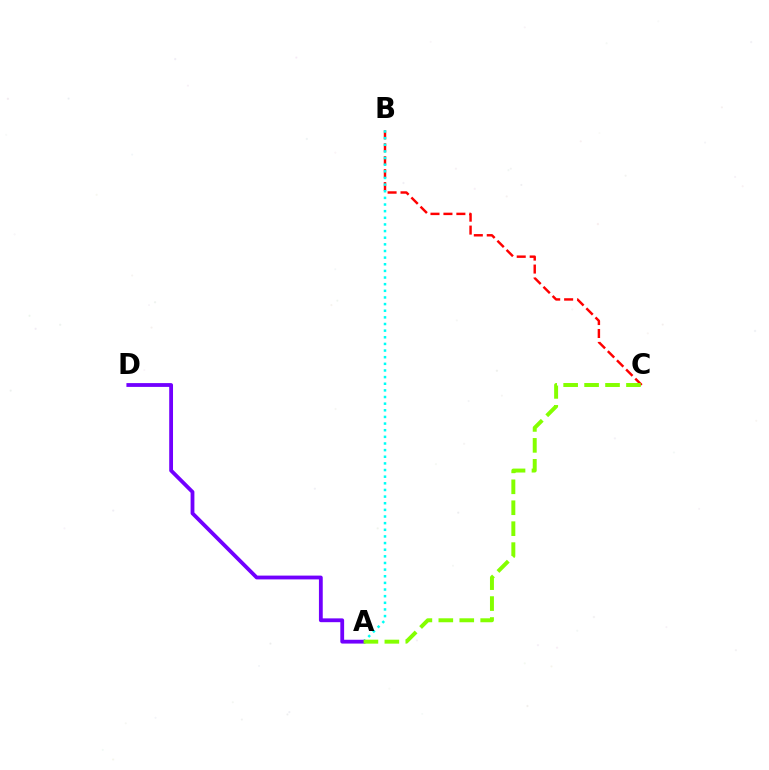{('B', 'C'): [{'color': '#ff0000', 'line_style': 'dashed', 'thickness': 1.76}], ('A', 'B'): [{'color': '#00fff6', 'line_style': 'dotted', 'thickness': 1.8}], ('A', 'D'): [{'color': '#7200ff', 'line_style': 'solid', 'thickness': 2.74}], ('A', 'C'): [{'color': '#84ff00', 'line_style': 'dashed', 'thickness': 2.84}]}